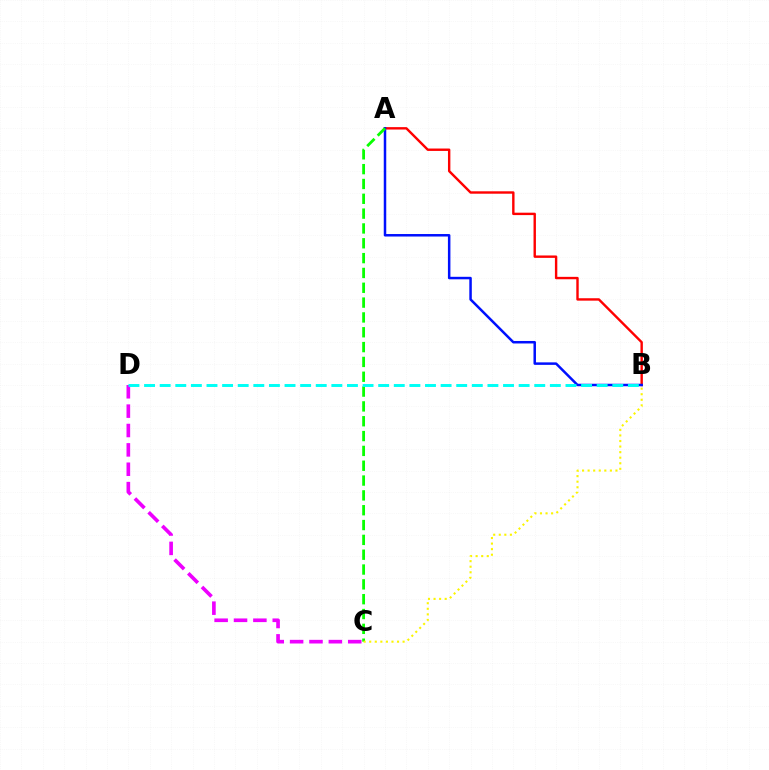{('A', 'B'): [{'color': '#ff0000', 'line_style': 'solid', 'thickness': 1.73}, {'color': '#0010ff', 'line_style': 'solid', 'thickness': 1.8}], ('A', 'C'): [{'color': '#08ff00', 'line_style': 'dashed', 'thickness': 2.01}], ('C', 'D'): [{'color': '#ee00ff', 'line_style': 'dashed', 'thickness': 2.63}], ('B', 'D'): [{'color': '#00fff6', 'line_style': 'dashed', 'thickness': 2.12}], ('B', 'C'): [{'color': '#fcf500', 'line_style': 'dotted', 'thickness': 1.51}]}